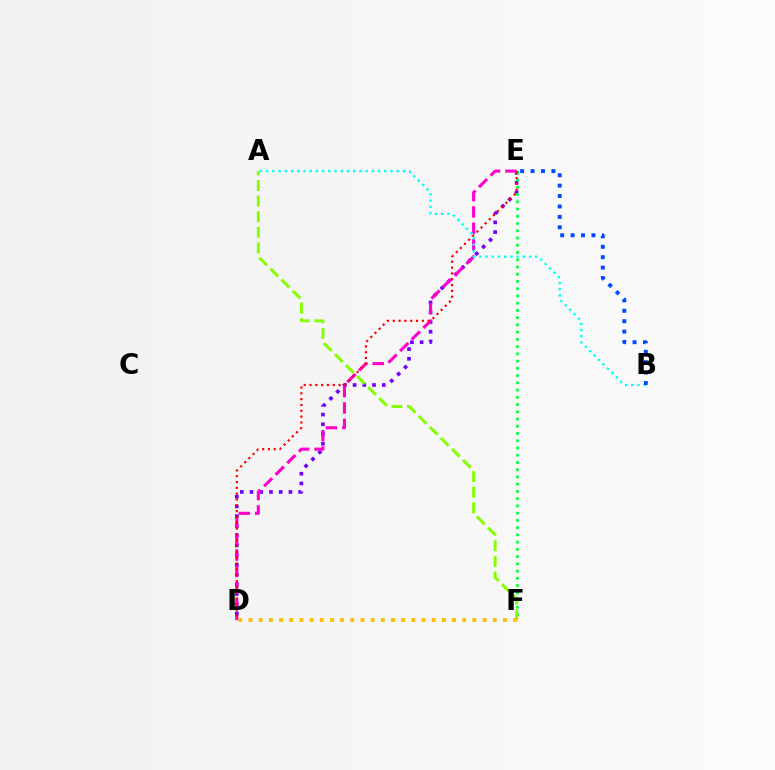{('D', 'E'): [{'color': '#7200ff', 'line_style': 'dotted', 'thickness': 2.64}, {'color': '#ff00cf', 'line_style': 'dashed', 'thickness': 2.23}, {'color': '#ff0000', 'line_style': 'dotted', 'thickness': 1.58}], ('E', 'F'): [{'color': '#00ff39', 'line_style': 'dotted', 'thickness': 1.97}], ('A', 'B'): [{'color': '#00fff6', 'line_style': 'dotted', 'thickness': 1.69}], ('A', 'F'): [{'color': '#84ff00', 'line_style': 'dashed', 'thickness': 2.12}], ('D', 'F'): [{'color': '#ffbd00', 'line_style': 'dotted', 'thickness': 2.76}], ('B', 'E'): [{'color': '#004bff', 'line_style': 'dotted', 'thickness': 2.83}]}